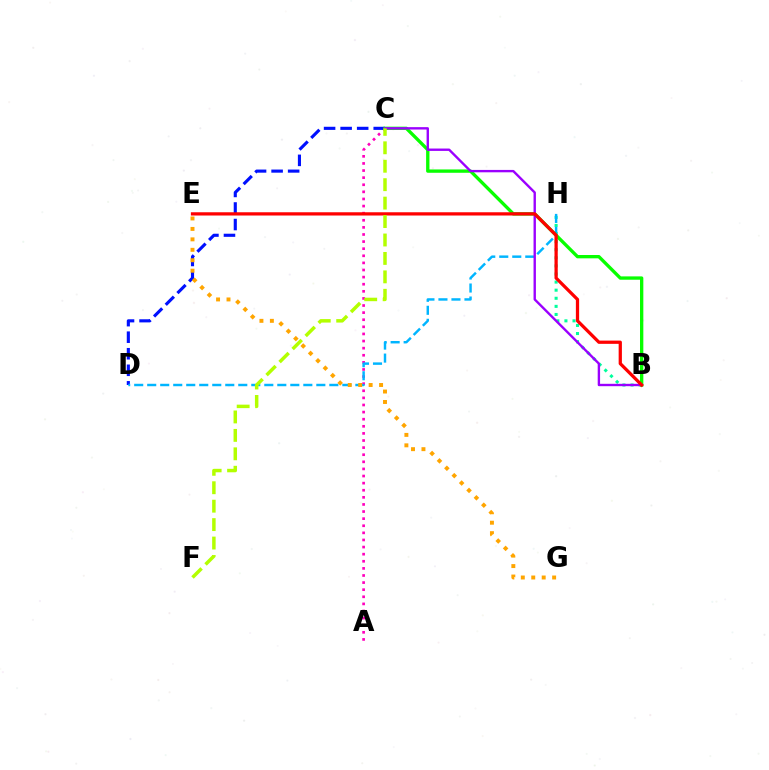{('A', 'C'): [{'color': '#ff00bd', 'line_style': 'dotted', 'thickness': 1.93}], ('C', 'D'): [{'color': '#0010ff', 'line_style': 'dashed', 'thickness': 2.25}], ('B', 'H'): [{'color': '#00ff9d', 'line_style': 'dotted', 'thickness': 2.2}], ('D', 'H'): [{'color': '#00b5ff', 'line_style': 'dashed', 'thickness': 1.77}], ('B', 'C'): [{'color': '#08ff00', 'line_style': 'solid', 'thickness': 2.4}, {'color': '#9b00ff', 'line_style': 'solid', 'thickness': 1.71}], ('E', 'G'): [{'color': '#ffa500', 'line_style': 'dotted', 'thickness': 2.84}], ('B', 'E'): [{'color': '#ff0000', 'line_style': 'solid', 'thickness': 2.34}], ('C', 'F'): [{'color': '#b3ff00', 'line_style': 'dashed', 'thickness': 2.5}]}